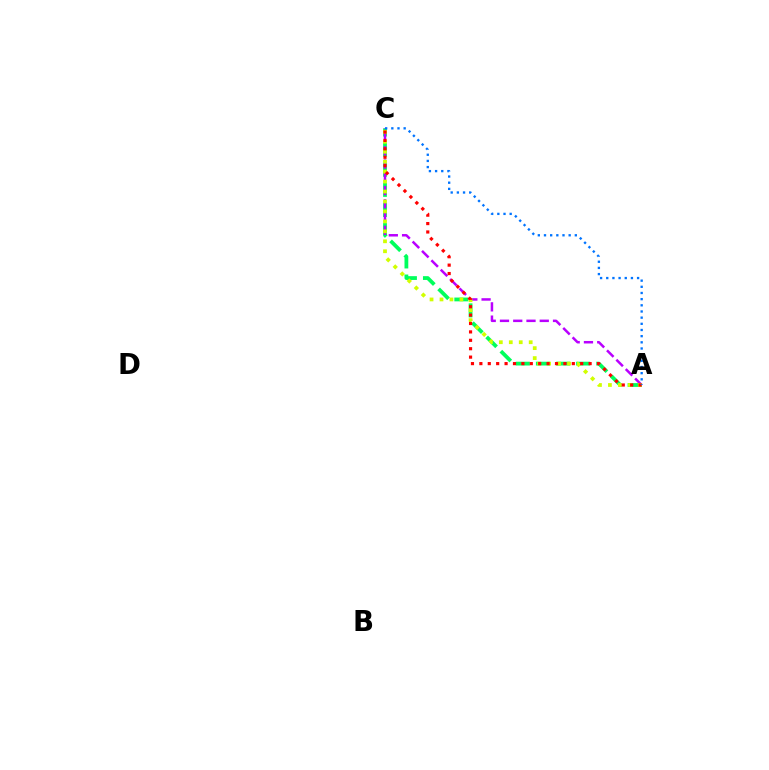{('A', 'C'): [{'color': '#00ff5c', 'line_style': 'dashed', 'thickness': 2.73}, {'color': '#b900ff', 'line_style': 'dashed', 'thickness': 1.8}, {'color': '#d1ff00', 'line_style': 'dotted', 'thickness': 2.7}, {'color': '#ff0000', 'line_style': 'dotted', 'thickness': 2.28}, {'color': '#0074ff', 'line_style': 'dotted', 'thickness': 1.68}]}